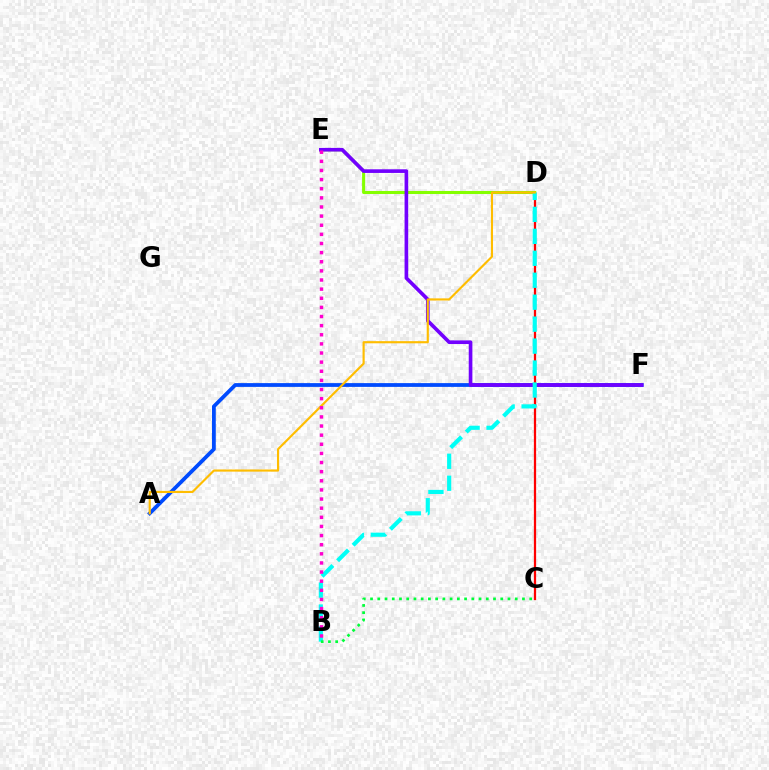{('C', 'D'): [{'color': '#ff0000', 'line_style': 'solid', 'thickness': 1.62}], ('D', 'E'): [{'color': '#84ff00', 'line_style': 'solid', 'thickness': 2.19}], ('A', 'F'): [{'color': '#004bff', 'line_style': 'solid', 'thickness': 2.72}], ('E', 'F'): [{'color': '#7200ff', 'line_style': 'solid', 'thickness': 2.62}], ('B', 'D'): [{'color': '#00fff6', 'line_style': 'dashed', 'thickness': 2.98}], ('A', 'D'): [{'color': '#ffbd00', 'line_style': 'solid', 'thickness': 1.55}], ('B', 'C'): [{'color': '#00ff39', 'line_style': 'dotted', 'thickness': 1.97}], ('B', 'E'): [{'color': '#ff00cf', 'line_style': 'dotted', 'thickness': 2.48}]}